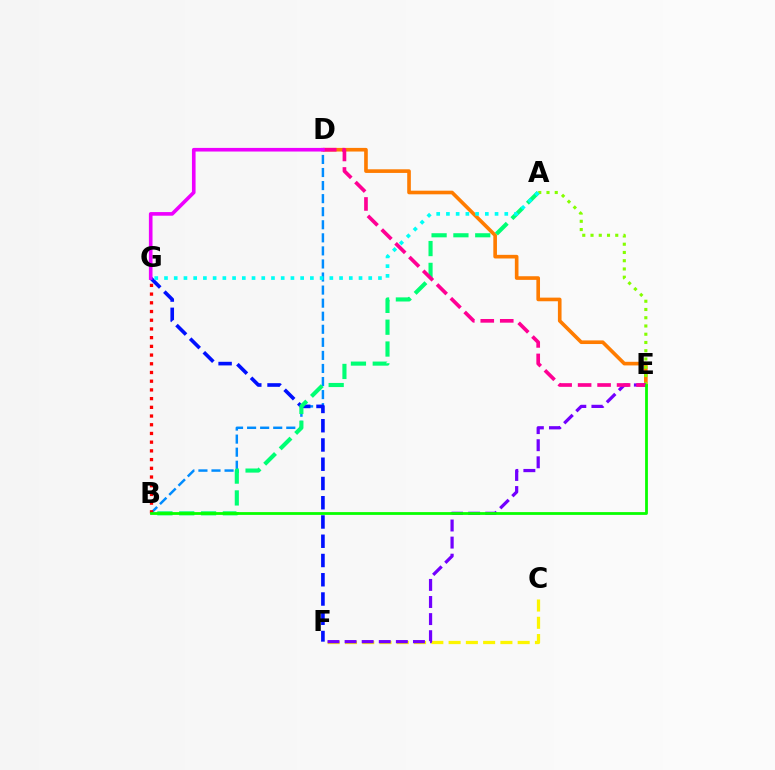{('D', 'E'): [{'color': '#ff7c00', 'line_style': 'solid', 'thickness': 2.62}, {'color': '#ff0094', 'line_style': 'dashed', 'thickness': 2.65}], ('A', 'E'): [{'color': '#84ff00', 'line_style': 'dotted', 'thickness': 2.24}], ('C', 'F'): [{'color': '#fcf500', 'line_style': 'dashed', 'thickness': 2.35}], ('E', 'F'): [{'color': '#7200ff', 'line_style': 'dashed', 'thickness': 2.32}], ('B', 'D'): [{'color': '#008cff', 'line_style': 'dashed', 'thickness': 1.77}], ('F', 'G'): [{'color': '#0010ff', 'line_style': 'dashed', 'thickness': 2.62}], ('A', 'B'): [{'color': '#00ff74', 'line_style': 'dashed', 'thickness': 2.96}], ('A', 'G'): [{'color': '#00fff6', 'line_style': 'dotted', 'thickness': 2.64}], ('B', 'G'): [{'color': '#ff0000', 'line_style': 'dotted', 'thickness': 2.37}], ('B', 'E'): [{'color': '#08ff00', 'line_style': 'solid', 'thickness': 2.01}], ('D', 'G'): [{'color': '#ee00ff', 'line_style': 'solid', 'thickness': 2.61}]}